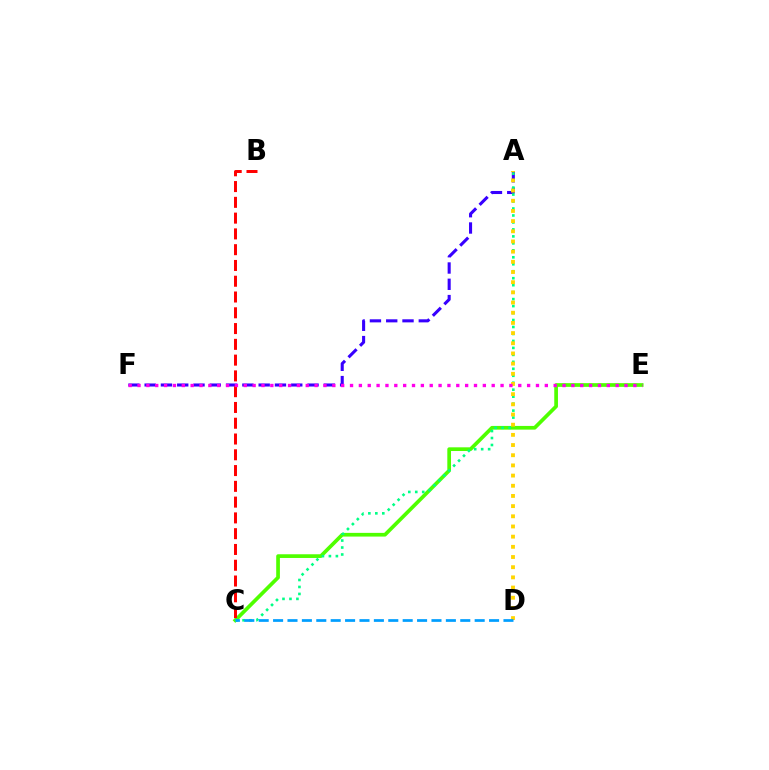{('C', 'E'): [{'color': '#4fff00', 'line_style': 'solid', 'thickness': 2.66}], ('A', 'F'): [{'color': '#3700ff', 'line_style': 'dashed', 'thickness': 2.21}], ('A', 'C'): [{'color': '#00ff86', 'line_style': 'dotted', 'thickness': 1.89}], ('A', 'D'): [{'color': '#ffd500', 'line_style': 'dotted', 'thickness': 2.77}], ('B', 'C'): [{'color': '#ff0000', 'line_style': 'dashed', 'thickness': 2.14}], ('E', 'F'): [{'color': '#ff00ed', 'line_style': 'dotted', 'thickness': 2.41}], ('C', 'D'): [{'color': '#009eff', 'line_style': 'dashed', 'thickness': 1.96}]}